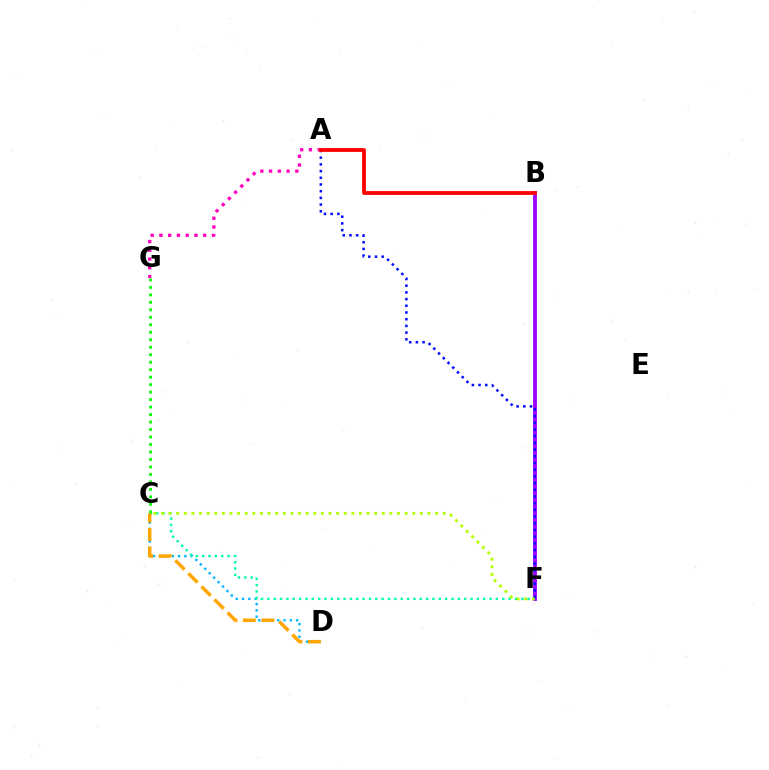{('C', 'D'): [{'color': '#00b5ff', 'line_style': 'dotted', 'thickness': 1.71}, {'color': '#ffa500', 'line_style': 'dashed', 'thickness': 2.51}], ('C', 'F'): [{'color': '#00ff9d', 'line_style': 'dotted', 'thickness': 1.73}, {'color': '#b3ff00', 'line_style': 'dotted', 'thickness': 2.07}], ('A', 'G'): [{'color': '#ff00bd', 'line_style': 'dotted', 'thickness': 2.38}], ('C', 'G'): [{'color': '#08ff00', 'line_style': 'dotted', 'thickness': 2.03}], ('B', 'F'): [{'color': '#9b00ff', 'line_style': 'solid', 'thickness': 2.74}], ('A', 'F'): [{'color': '#0010ff', 'line_style': 'dotted', 'thickness': 1.82}], ('A', 'B'): [{'color': '#ff0000', 'line_style': 'solid', 'thickness': 2.73}]}